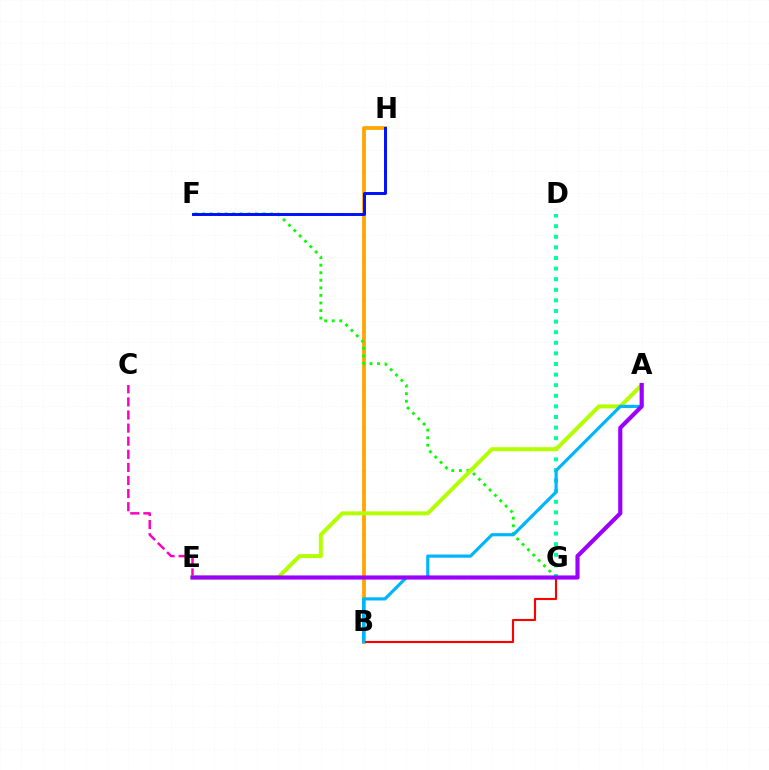{('D', 'G'): [{'color': '#00ff9d', 'line_style': 'dotted', 'thickness': 2.88}], ('B', 'H'): [{'color': '#ffa500', 'line_style': 'solid', 'thickness': 2.71}], ('F', 'G'): [{'color': '#08ff00', 'line_style': 'dotted', 'thickness': 2.05}], ('C', 'E'): [{'color': '#ff00bd', 'line_style': 'dashed', 'thickness': 1.78}], ('F', 'H'): [{'color': '#0010ff', 'line_style': 'solid', 'thickness': 2.13}], ('B', 'G'): [{'color': '#ff0000', 'line_style': 'solid', 'thickness': 1.53}], ('A', 'E'): [{'color': '#b3ff00', 'line_style': 'solid', 'thickness': 2.87}, {'color': '#9b00ff', 'line_style': 'solid', 'thickness': 2.98}], ('A', 'B'): [{'color': '#00b5ff', 'line_style': 'solid', 'thickness': 2.29}]}